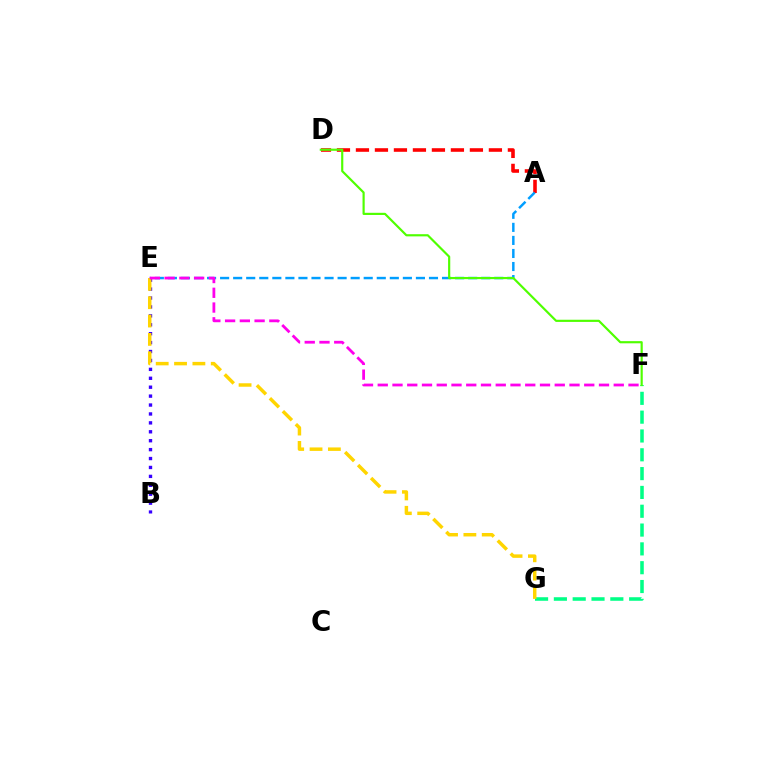{('A', 'D'): [{'color': '#ff0000', 'line_style': 'dashed', 'thickness': 2.58}], ('B', 'E'): [{'color': '#3700ff', 'line_style': 'dotted', 'thickness': 2.42}], ('A', 'E'): [{'color': '#009eff', 'line_style': 'dashed', 'thickness': 1.77}], ('F', 'G'): [{'color': '#00ff86', 'line_style': 'dashed', 'thickness': 2.56}], ('E', 'G'): [{'color': '#ffd500', 'line_style': 'dashed', 'thickness': 2.49}], ('D', 'F'): [{'color': '#4fff00', 'line_style': 'solid', 'thickness': 1.56}], ('E', 'F'): [{'color': '#ff00ed', 'line_style': 'dashed', 'thickness': 2.0}]}